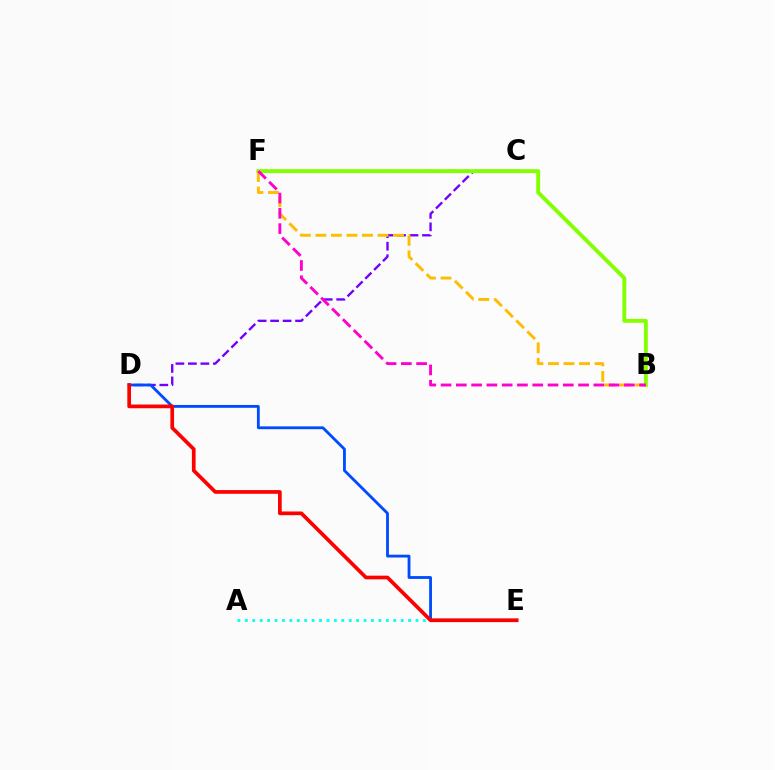{('C', 'F'): [{'color': '#00ff39', 'line_style': 'dashed', 'thickness': 1.72}], ('C', 'D'): [{'color': '#7200ff', 'line_style': 'dashed', 'thickness': 1.7}], ('B', 'F'): [{'color': '#84ff00', 'line_style': 'solid', 'thickness': 2.8}, {'color': '#ffbd00', 'line_style': 'dashed', 'thickness': 2.11}, {'color': '#ff00cf', 'line_style': 'dashed', 'thickness': 2.08}], ('D', 'E'): [{'color': '#004bff', 'line_style': 'solid', 'thickness': 2.03}, {'color': '#ff0000', 'line_style': 'solid', 'thickness': 2.66}], ('A', 'E'): [{'color': '#00fff6', 'line_style': 'dotted', 'thickness': 2.02}]}